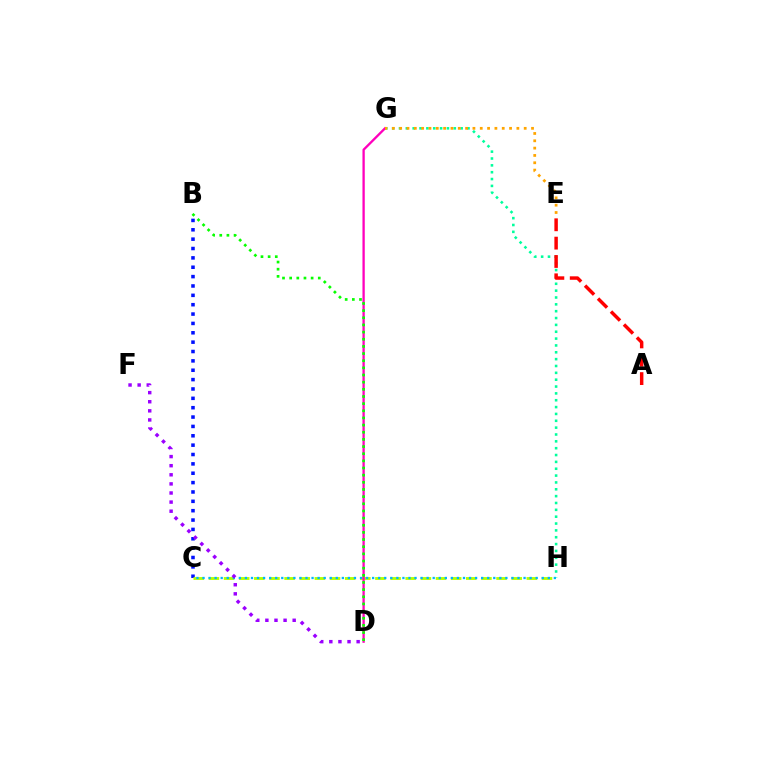{('B', 'C'): [{'color': '#0010ff', 'line_style': 'dotted', 'thickness': 2.54}], ('C', 'H'): [{'color': '#b3ff00', 'line_style': 'dashed', 'thickness': 2.06}, {'color': '#00b5ff', 'line_style': 'dotted', 'thickness': 1.65}], ('G', 'H'): [{'color': '#00ff9d', 'line_style': 'dotted', 'thickness': 1.86}], ('D', 'G'): [{'color': '#ff00bd', 'line_style': 'solid', 'thickness': 1.67}], ('A', 'E'): [{'color': '#ff0000', 'line_style': 'dashed', 'thickness': 2.49}], ('D', 'F'): [{'color': '#9b00ff', 'line_style': 'dotted', 'thickness': 2.47}], ('B', 'D'): [{'color': '#08ff00', 'line_style': 'dotted', 'thickness': 1.94}], ('E', 'G'): [{'color': '#ffa500', 'line_style': 'dotted', 'thickness': 1.99}]}